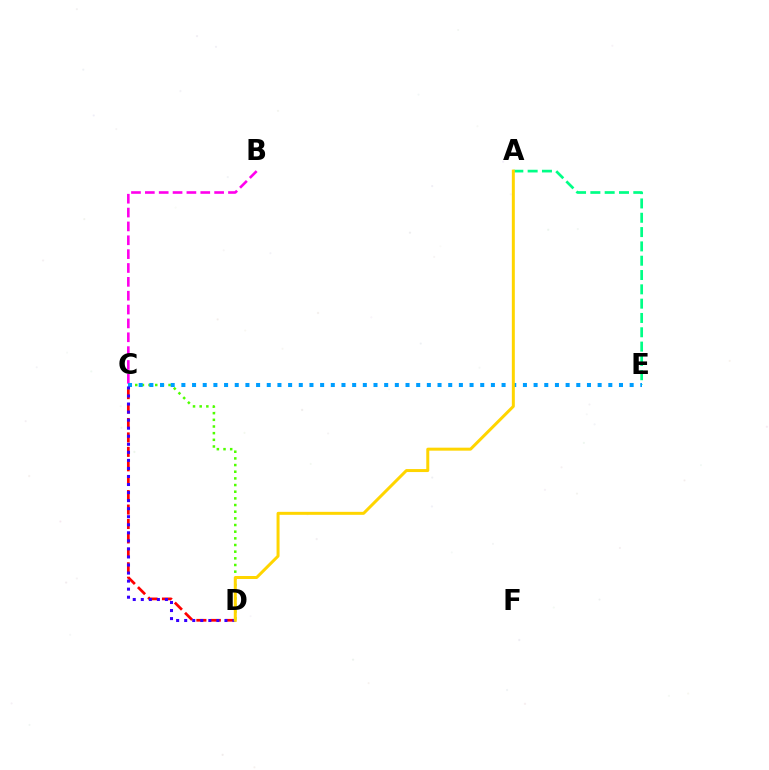{('A', 'E'): [{'color': '#00ff86', 'line_style': 'dashed', 'thickness': 1.94}], ('C', 'D'): [{'color': '#ff0000', 'line_style': 'dashed', 'thickness': 1.96}, {'color': '#4fff00', 'line_style': 'dotted', 'thickness': 1.81}, {'color': '#3700ff', 'line_style': 'dotted', 'thickness': 2.19}], ('B', 'C'): [{'color': '#ff00ed', 'line_style': 'dashed', 'thickness': 1.88}], ('C', 'E'): [{'color': '#009eff', 'line_style': 'dotted', 'thickness': 2.9}], ('A', 'D'): [{'color': '#ffd500', 'line_style': 'solid', 'thickness': 2.16}]}